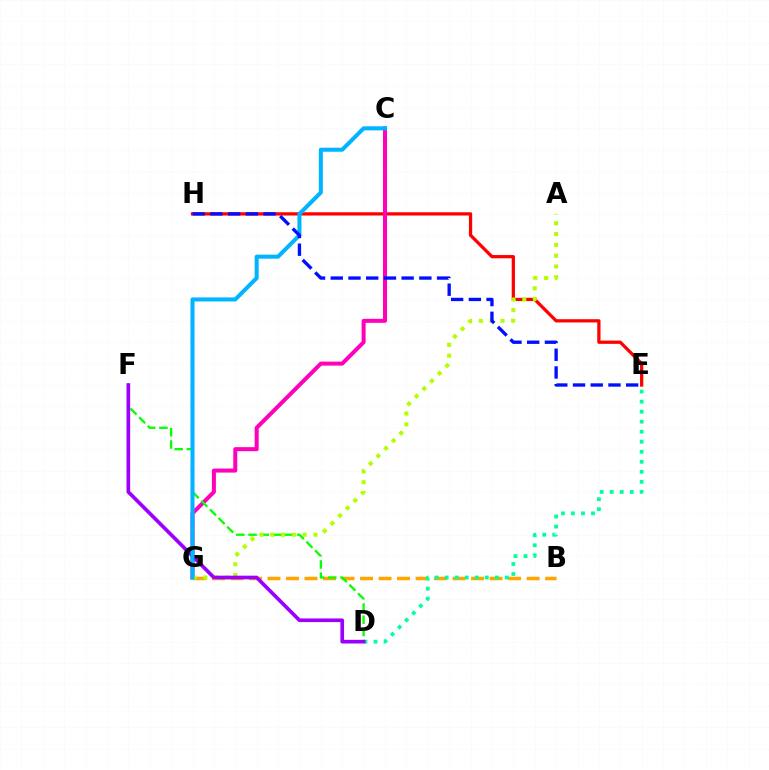{('E', 'H'): [{'color': '#ff0000', 'line_style': 'solid', 'thickness': 2.35}, {'color': '#0010ff', 'line_style': 'dashed', 'thickness': 2.41}], ('B', 'G'): [{'color': '#ffa500', 'line_style': 'dashed', 'thickness': 2.51}], ('C', 'G'): [{'color': '#ff00bd', 'line_style': 'solid', 'thickness': 2.89}, {'color': '#00b5ff', 'line_style': 'solid', 'thickness': 2.91}], ('D', 'F'): [{'color': '#08ff00', 'line_style': 'dashed', 'thickness': 1.66}, {'color': '#9b00ff', 'line_style': 'solid', 'thickness': 2.64}], ('A', 'G'): [{'color': '#b3ff00', 'line_style': 'dotted', 'thickness': 2.93}], ('D', 'E'): [{'color': '#00ff9d', 'line_style': 'dotted', 'thickness': 2.72}]}